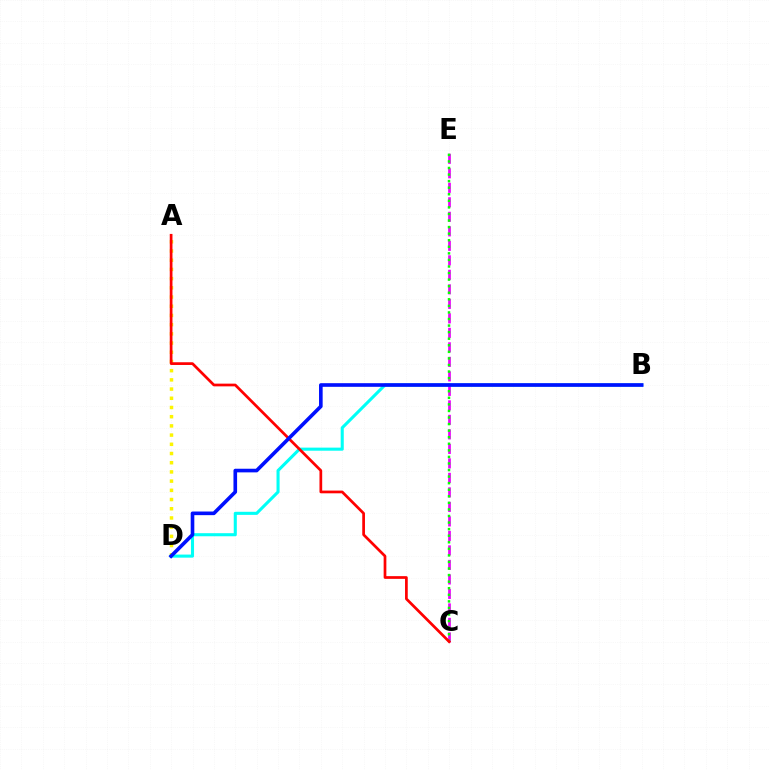{('A', 'D'): [{'color': '#fcf500', 'line_style': 'dotted', 'thickness': 2.5}], ('C', 'E'): [{'color': '#ee00ff', 'line_style': 'dashed', 'thickness': 1.97}, {'color': '#08ff00', 'line_style': 'dotted', 'thickness': 1.78}], ('B', 'D'): [{'color': '#00fff6', 'line_style': 'solid', 'thickness': 2.22}, {'color': '#0010ff', 'line_style': 'solid', 'thickness': 2.62}], ('A', 'C'): [{'color': '#ff0000', 'line_style': 'solid', 'thickness': 1.96}]}